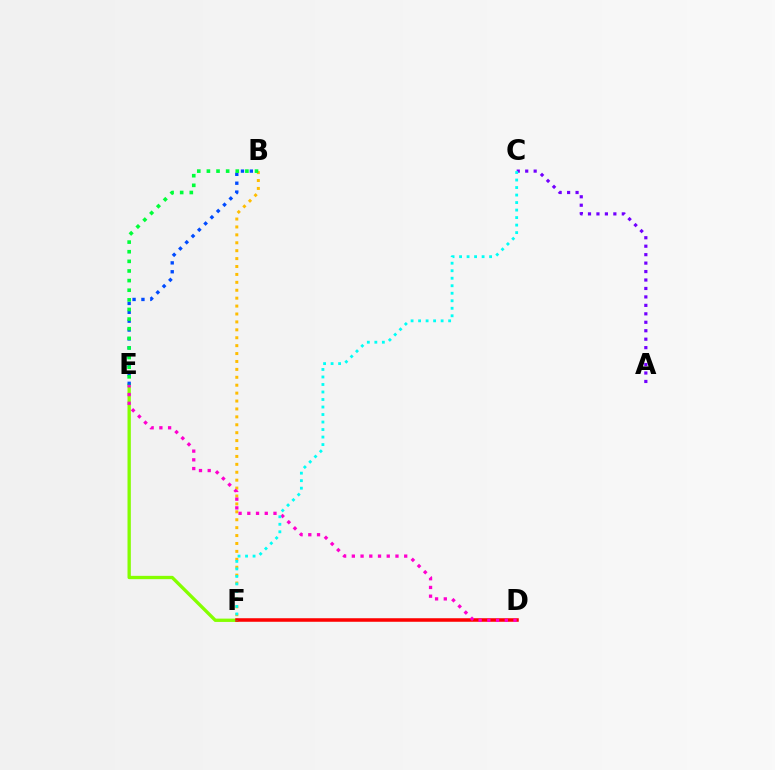{('B', 'F'): [{'color': '#ffbd00', 'line_style': 'dotted', 'thickness': 2.15}], ('E', 'F'): [{'color': '#84ff00', 'line_style': 'solid', 'thickness': 2.39}], ('B', 'E'): [{'color': '#004bff', 'line_style': 'dotted', 'thickness': 2.41}, {'color': '#00ff39', 'line_style': 'dotted', 'thickness': 2.61}], ('D', 'F'): [{'color': '#ff0000', 'line_style': 'solid', 'thickness': 2.55}], ('D', 'E'): [{'color': '#ff00cf', 'line_style': 'dotted', 'thickness': 2.37}], ('A', 'C'): [{'color': '#7200ff', 'line_style': 'dotted', 'thickness': 2.3}], ('C', 'F'): [{'color': '#00fff6', 'line_style': 'dotted', 'thickness': 2.04}]}